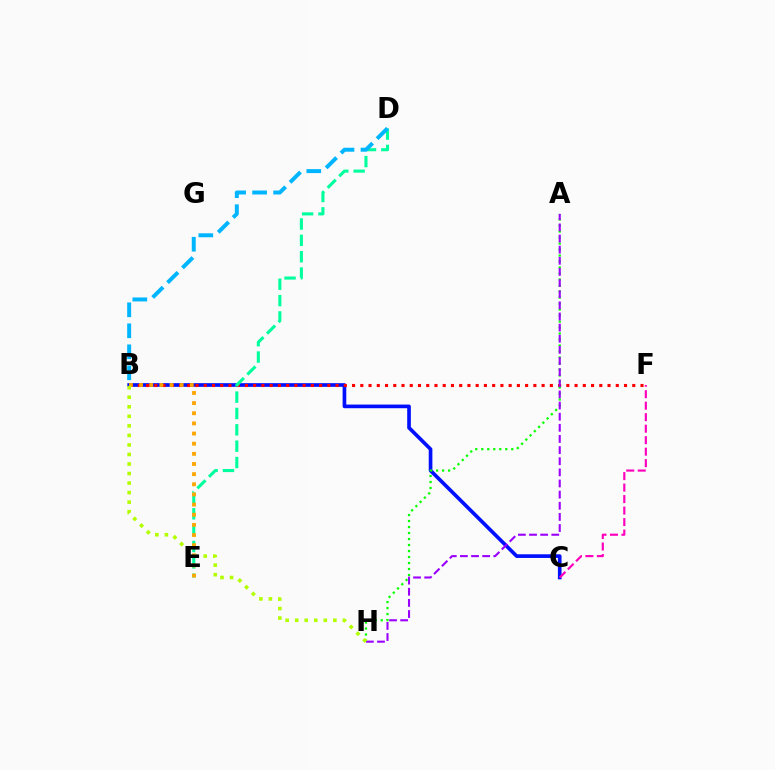{('B', 'C'): [{'color': '#0010ff', 'line_style': 'solid', 'thickness': 2.64}], ('B', 'F'): [{'color': '#ff0000', 'line_style': 'dotted', 'thickness': 2.24}], ('D', 'E'): [{'color': '#00ff9d', 'line_style': 'dashed', 'thickness': 2.22}], ('A', 'H'): [{'color': '#08ff00', 'line_style': 'dotted', 'thickness': 1.63}, {'color': '#9b00ff', 'line_style': 'dashed', 'thickness': 1.51}], ('C', 'F'): [{'color': '#ff00bd', 'line_style': 'dashed', 'thickness': 1.56}], ('B', 'E'): [{'color': '#ffa500', 'line_style': 'dotted', 'thickness': 2.76}], ('B', 'D'): [{'color': '#00b5ff', 'line_style': 'dashed', 'thickness': 2.85}], ('B', 'H'): [{'color': '#b3ff00', 'line_style': 'dotted', 'thickness': 2.59}]}